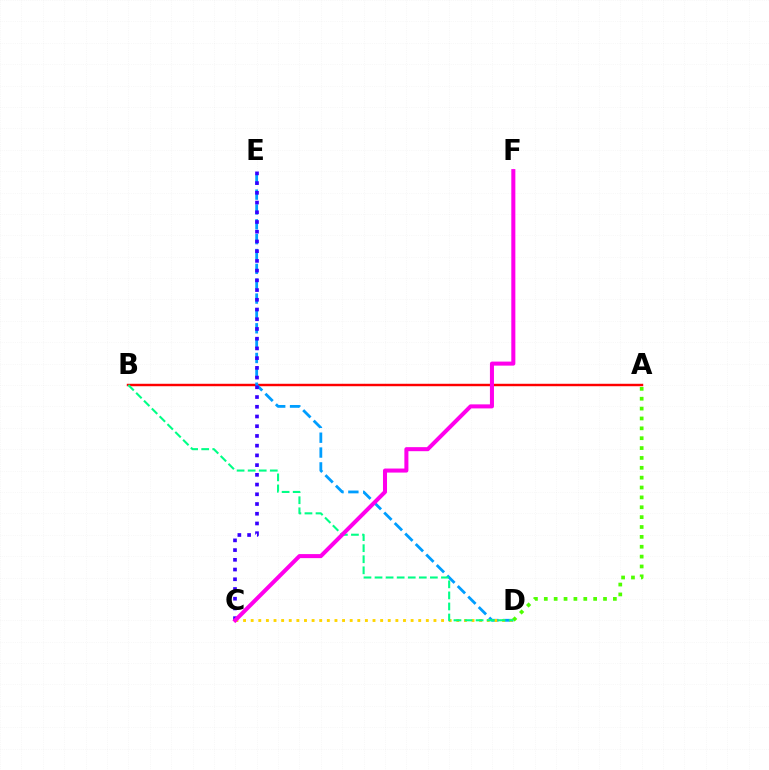{('A', 'B'): [{'color': '#ff0000', 'line_style': 'solid', 'thickness': 1.76}], ('D', 'E'): [{'color': '#009eff', 'line_style': 'dashed', 'thickness': 2.02}], ('A', 'D'): [{'color': '#4fff00', 'line_style': 'dotted', 'thickness': 2.68}], ('C', 'E'): [{'color': '#3700ff', 'line_style': 'dotted', 'thickness': 2.64}], ('C', 'D'): [{'color': '#ffd500', 'line_style': 'dotted', 'thickness': 2.07}], ('B', 'D'): [{'color': '#00ff86', 'line_style': 'dashed', 'thickness': 1.5}], ('C', 'F'): [{'color': '#ff00ed', 'line_style': 'solid', 'thickness': 2.91}]}